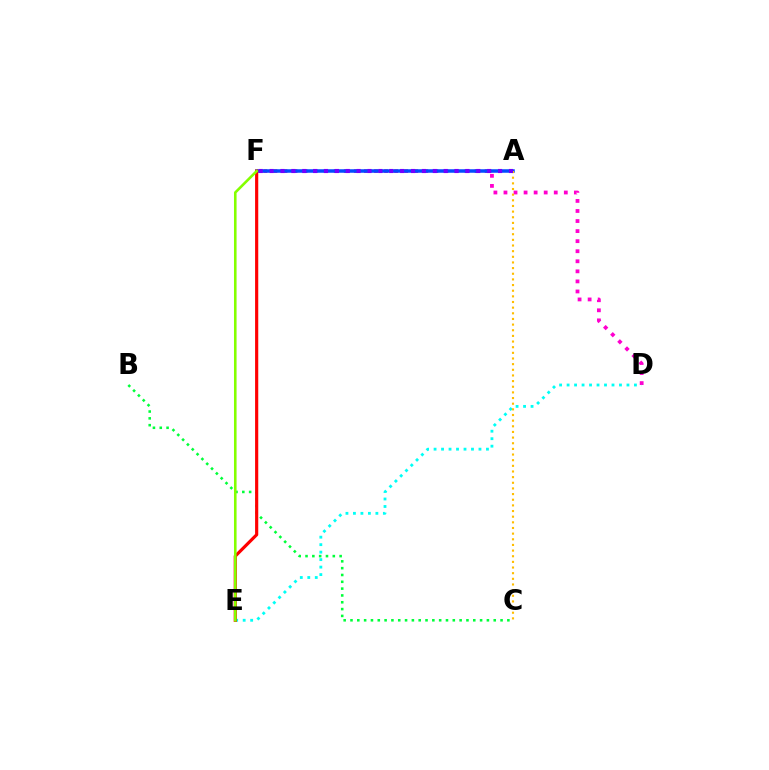{('B', 'C'): [{'color': '#00ff39', 'line_style': 'dotted', 'thickness': 1.85}], ('D', 'F'): [{'color': '#ff00cf', 'line_style': 'dotted', 'thickness': 2.73}], ('D', 'E'): [{'color': '#00fff6', 'line_style': 'dotted', 'thickness': 2.03}], ('A', 'F'): [{'color': '#004bff', 'line_style': 'solid', 'thickness': 2.52}, {'color': '#7200ff', 'line_style': 'dotted', 'thickness': 2.96}], ('E', 'F'): [{'color': '#ff0000', 'line_style': 'solid', 'thickness': 2.28}, {'color': '#84ff00', 'line_style': 'solid', 'thickness': 1.87}], ('A', 'C'): [{'color': '#ffbd00', 'line_style': 'dotted', 'thickness': 1.53}]}